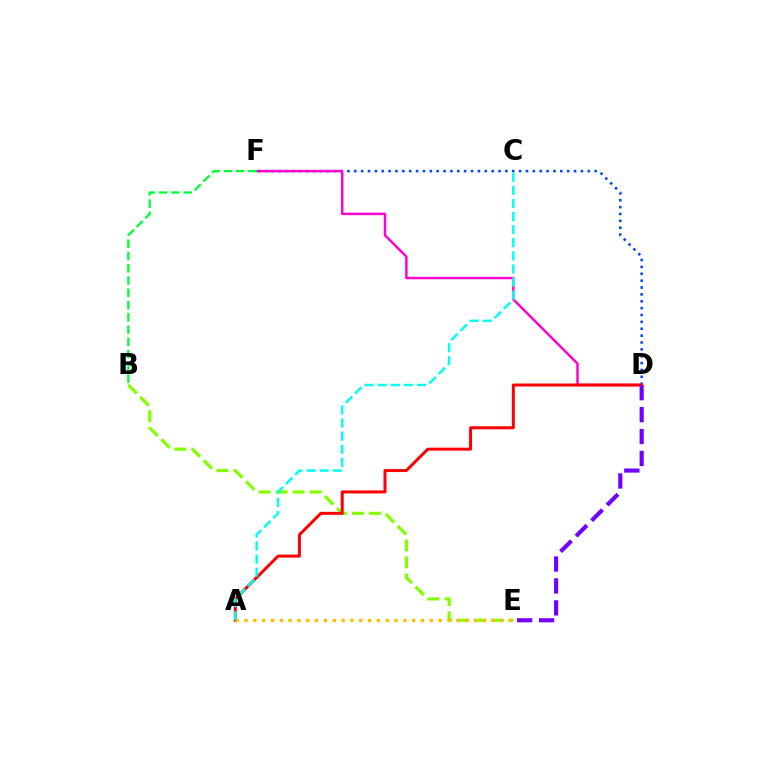{('B', 'E'): [{'color': '#84ff00', 'line_style': 'dashed', 'thickness': 2.31}], ('D', 'F'): [{'color': '#004bff', 'line_style': 'dotted', 'thickness': 1.87}, {'color': '#ff00cf', 'line_style': 'solid', 'thickness': 1.77}], ('A', 'D'): [{'color': '#ff0000', 'line_style': 'solid', 'thickness': 2.15}], ('D', 'E'): [{'color': '#7200ff', 'line_style': 'dashed', 'thickness': 2.98}], ('A', 'E'): [{'color': '#ffbd00', 'line_style': 'dotted', 'thickness': 2.4}], ('A', 'C'): [{'color': '#00fff6', 'line_style': 'dashed', 'thickness': 1.78}], ('B', 'F'): [{'color': '#00ff39', 'line_style': 'dashed', 'thickness': 1.67}]}